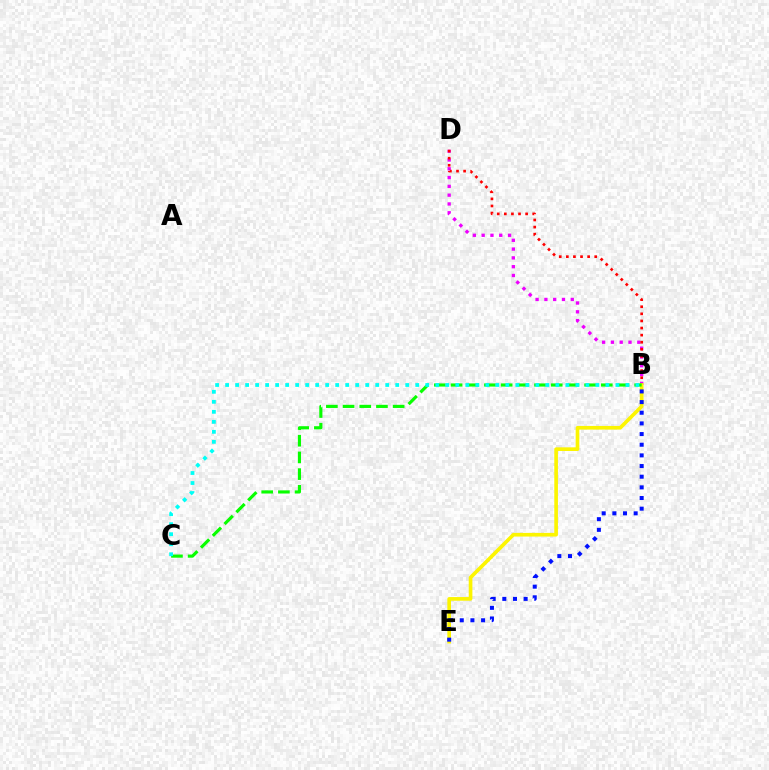{('B', 'D'): [{'color': '#ee00ff', 'line_style': 'dotted', 'thickness': 2.39}, {'color': '#ff0000', 'line_style': 'dotted', 'thickness': 1.93}], ('B', 'E'): [{'color': '#fcf500', 'line_style': 'solid', 'thickness': 2.63}, {'color': '#0010ff', 'line_style': 'dotted', 'thickness': 2.9}], ('B', 'C'): [{'color': '#08ff00', 'line_style': 'dashed', 'thickness': 2.27}, {'color': '#00fff6', 'line_style': 'dotted', 'thickness': 2.72}]}